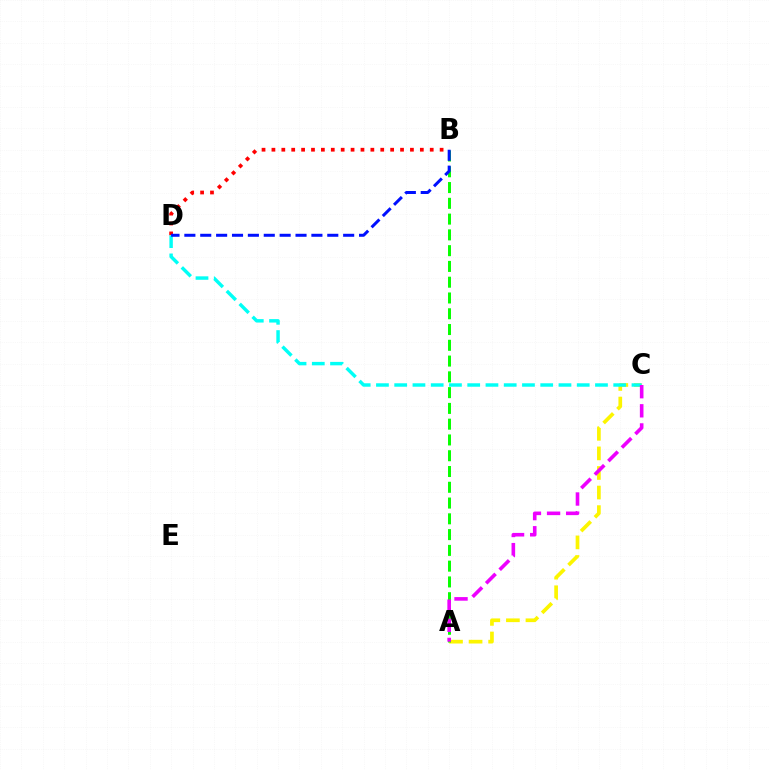{('B', 'D'): [{'color': '#ff0000', 'line_style': 'dotted', 'thickness': 2.69}, {'color': '#0010ff', 'line_style': 'dashed', 'thickness': 2.16}], ('A', 'C'): [{'color': '#fcf500', 'line_style': 'dashed', 'thickness': 2.66}, {'color': '#ee00ff', 'line_style': 'dashed', 'thickness': 2.6}], ('C', 'D'): [{'color': '#00fff6', 'line_style': 'dashed', 'thickness': 2.48}], ('A', 'B'): [{'color': '#08ff00', 'line_style': 'dashed', 'thickness': 2.14}]}